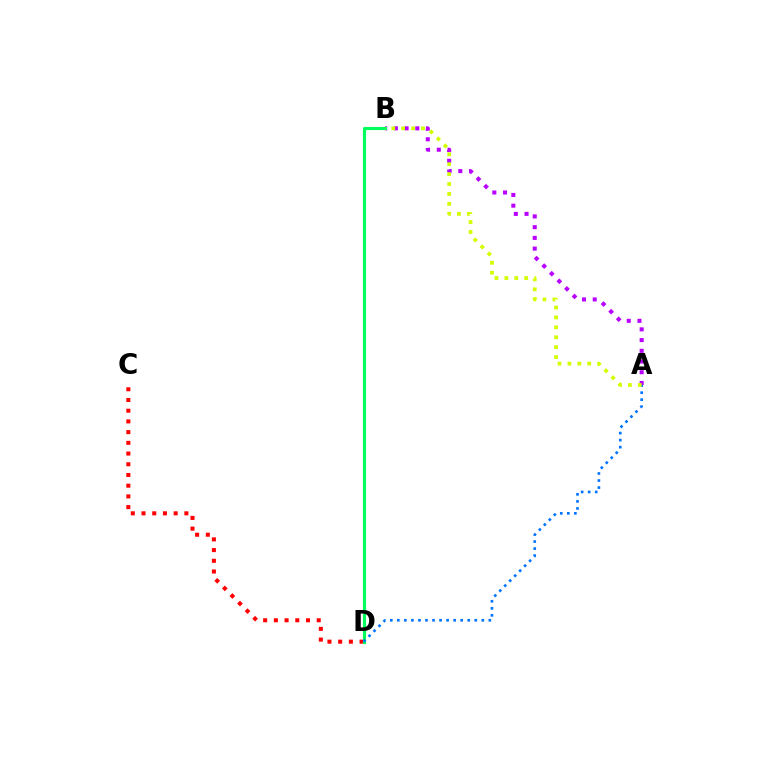{('A', 'B'): [{'color': '#b900ff', 'line_style': 'dotted', 'thickness': 2.91}, {'color': '#d1ff00', 'line_style': 'dotted', 'thickness': 2.69}], ('C', 'D'): [{'color': '#ff0000', 'line_style': 'dotted', 'thickness': 2.91}], ('B', 'D'): [{'color': '#00ff5c', 'line_style': 'solid', 'thickness': 2.25}], ('A', 'D'): [{'color': '#0074ff', 'line_style': 'dotted', 'thickness': 1.91}]}